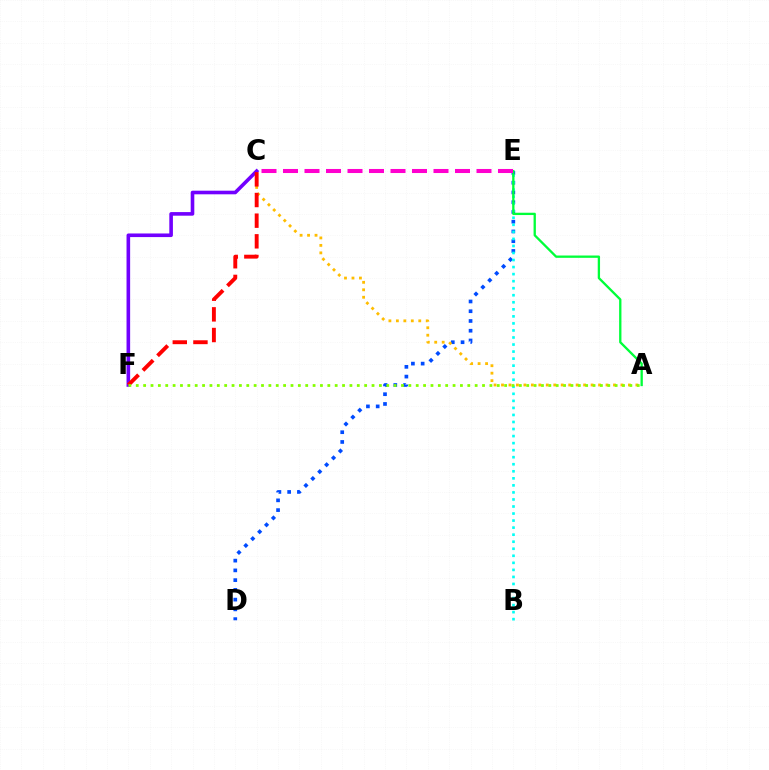{('D', 'E'): [{'color': '#004bff', 'line_style': 'dotted', 'thickness': 2.65}], ('A', 'C'): [{'color': '#ffbd00', 'line_style': 'dotted', 'thickness': 2.03}], ('B', 'E'): [{'color': '#00fff6', 'line_style': 'dotted', 'thickness': 1.91}], ('C', 'F'): [{'color': '#7200ff', 'line_style': 'solid', 'thickness': 2.6}, {'color': '#ff0000', 'line_style': 'dashed', 'thickness': 2.81}], ('A', 'E'): [{'color': '#00ff39', 'line_style': 'solid', 'thickness': 1.67}], ('A', 'F'): [{'color': '#84ff00', 'line_style': 'dotted', 'thickness': 2.0}], ('C', 'E'): [{'color': '#ff00cf', 'line_style': 'dashed', 'thickness': 2.92}]}